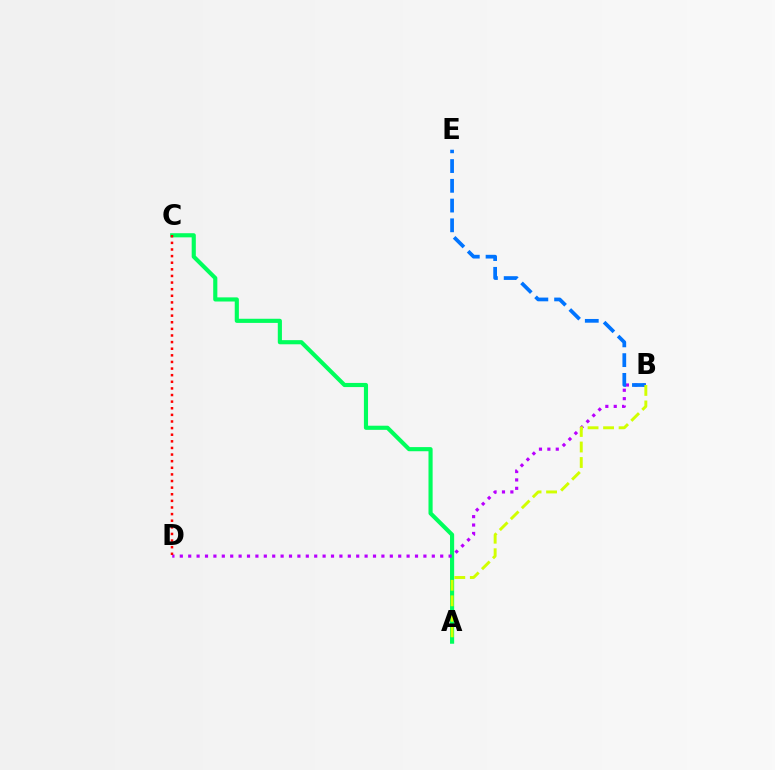{('A', 'C'): [{'color': '#00ff5c', 'line_style': 'solid', 'thickness': 2.98}], ('B', 'D'): [{'color': '#b900ff', 'line_style': 'dotted', 'thickness': 2.28}], ('C', 'D'): [{'color': '#ff0000', 'line_style': 'dotted', 'thickness': 1.8}], ('B', 'E'): [{'color': '#0074ff', 'line_style': 'dashed', 'thickness': 2.68}], ('A', 'B'): [{'color': '#d1ff00', 'line_style': 'dashed', 'thickness': 2.11}]}